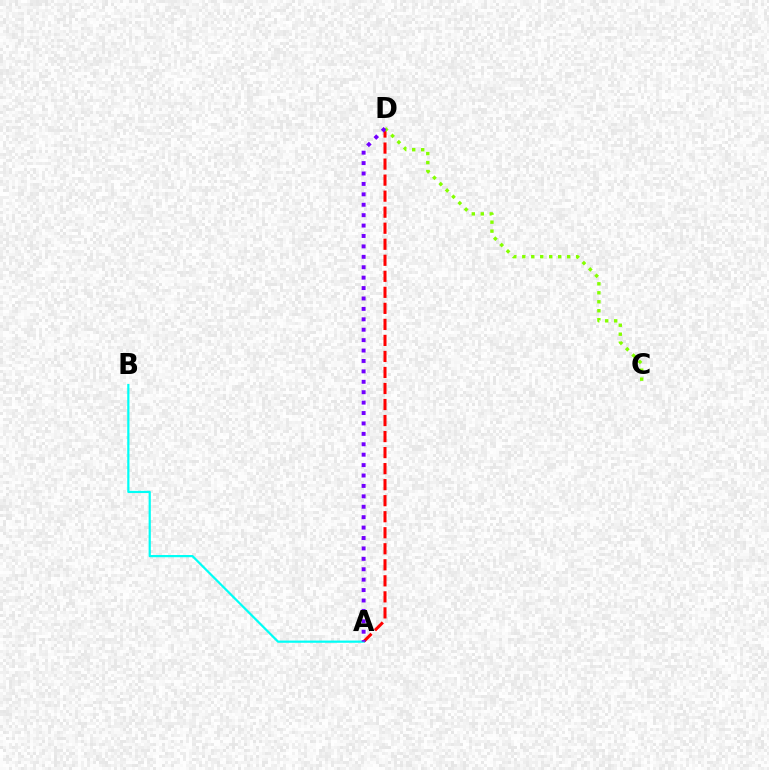{('A', 'D'): [{'color': '#ff0000', 'line_style': 'dashed', 'thickness': 2.18}, {'color': '#7200ff', 'line_style': 'dotted', 'thickness': 2.83}], ('A', 'B'): [{'color': '#00fff6', 'line_style': 'solid', 'thickness': 1.59}], ('C', 'D'): [{'color': '#84ff00', 'line_style': 'dotted', 'thickness': 2.44}]}